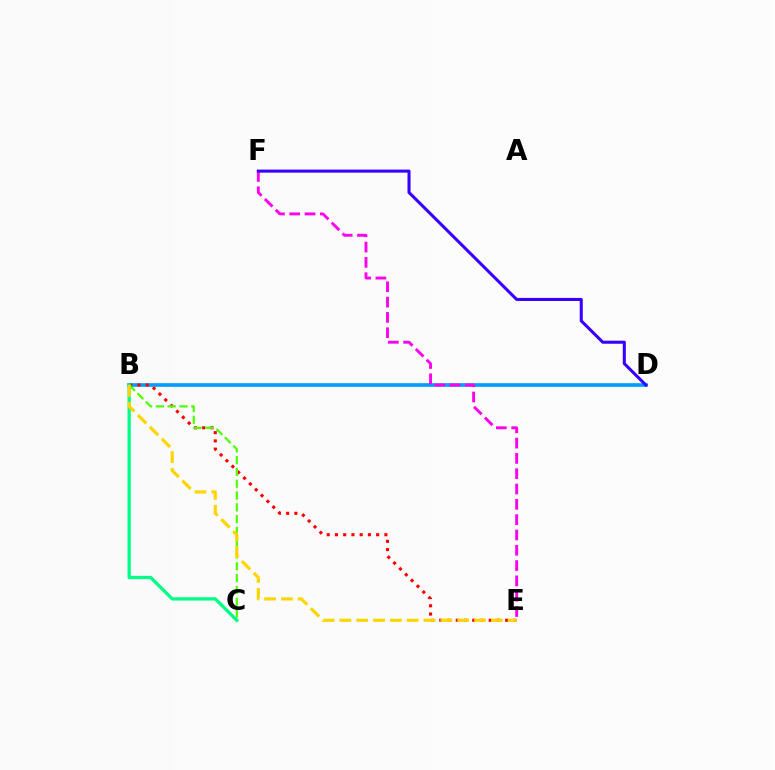{('B', 'D'): [{'color': '#009eff', 'line_style': 'solid', 'thickness': 2.63}], ('B', 'E'): [{'color': '#ff0000', 'line_style': 'dotted', 'thickness': 2.24}, {'color': '#ffd500', 'line_style': 'dashed', 'thickness': 2.29}], ('B', 'C'): [{'color': '#4fff00', 'line_style': 'dashed', 'thickness': 1.6}, {'color': '#00ff86', 'line_style': 'solid', 'thickness': 2.37}], ('E', 'F'): [{'color': '#ff00ed', 'line_style': 'dashed', 'thickness': 2.08}], ('D', 'F'): [{'color': '#3700ff', 'line_style': 'solid', 'thickness': 2.2}]}